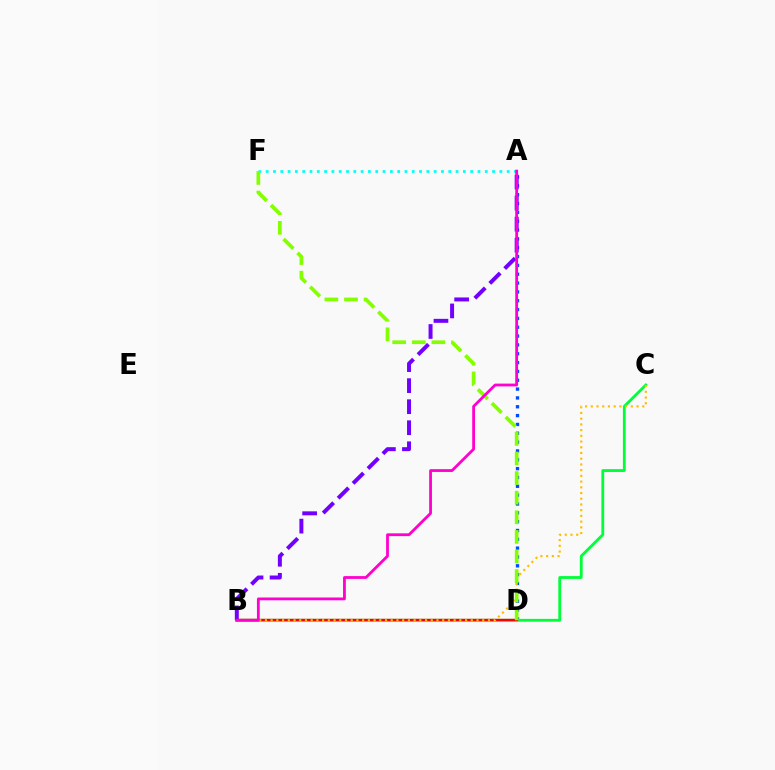{('A', 'D'): [{'color': '#004bff', 'line_style': 'dotted', 'thickness': 2.4}], ('B', 'C'): [{'color': '#00ff39', 'line_style': 'solid', 'thickness': 2.03}, {'color': '#ffbd00', 'line_style': 'dotted', 'thickness': 1.55}], ('A', 'B'): [{'color': '#7200ff', 'line_style': 'dashed', 'thickness': 2.86}, {'color': '#ff00cf', 'line_style': 'solid', 'thickness': 2.02}], ('A', 'F'): [{'color': '#00fff6', 'line_style': 'dotted', 'thickness': 1.98}], ('B', 'D'): [{'color': '#ff0000', 'line_style': 'solid', 'thickness': 1.71}], ('D', 'F'): [{'color': '#84ff00', 'line_style': 'dashed', 'thickness': 2.66}]}